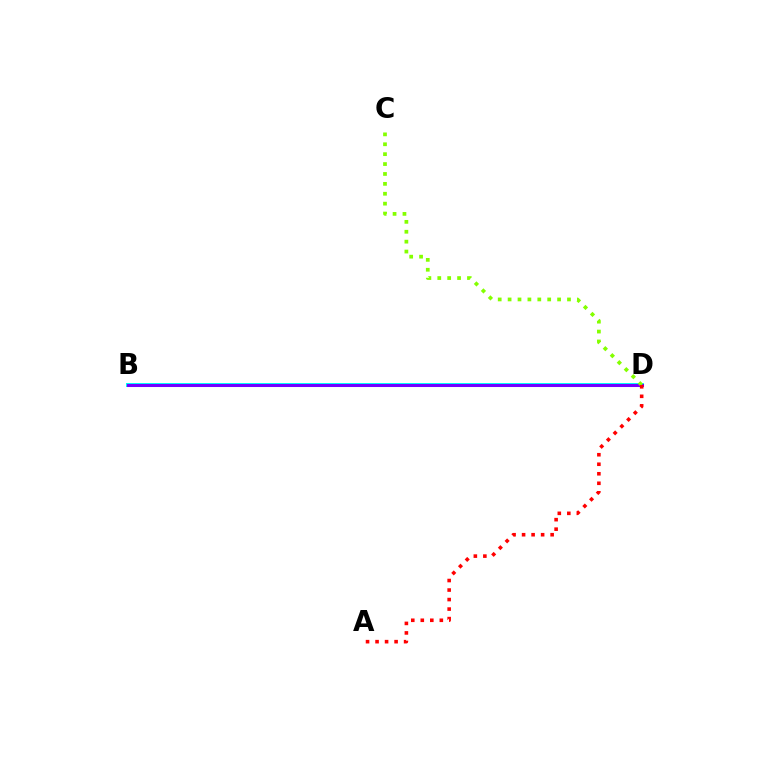{('B', 'D'): [{'color': '#00fff6', 'line_style': 'solid', 'thickness': 2.87}, {'color': '#7200ff', 'line_style': 'solid', 'thickness': 2.19}], ('C', 'D'): [{'color': '#84ff00', 'line_style': 'dotted', 'thickness': 2.69}], ('A', 'D'): [{'color': '#ff0000', 'line_style': 'dotted', 'thickness': 2.59}]}